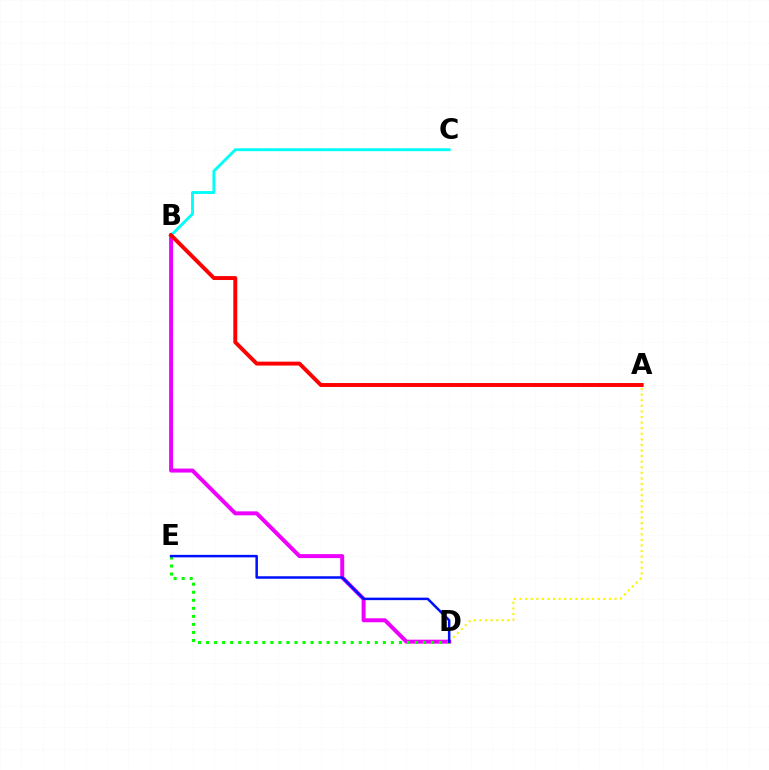{('A', 'D'): [{'color': '#fcf500', 'line_style': 'dotted', 'thickness': 1.52}], ('B', 'D'): [{'color': '#ee00ff', 'line_style': 'solid', 'thickness': 2.86}], ('B', 'C'): [{'color': '#00fff6', 'line_style': 'solid', 'thickness': 2.07}], ('D', 'E'): [{'color': '#08ff00', 'line_style': 'dotted', 'thickness': 2.18}, {'color': '#0010ff', 'line_style': 'solid', 'thickness': 1.8}], ('A', 'B'): [{'color': '#ff0000', 'line_style': 'solid', 'thickness': 2.82}]}